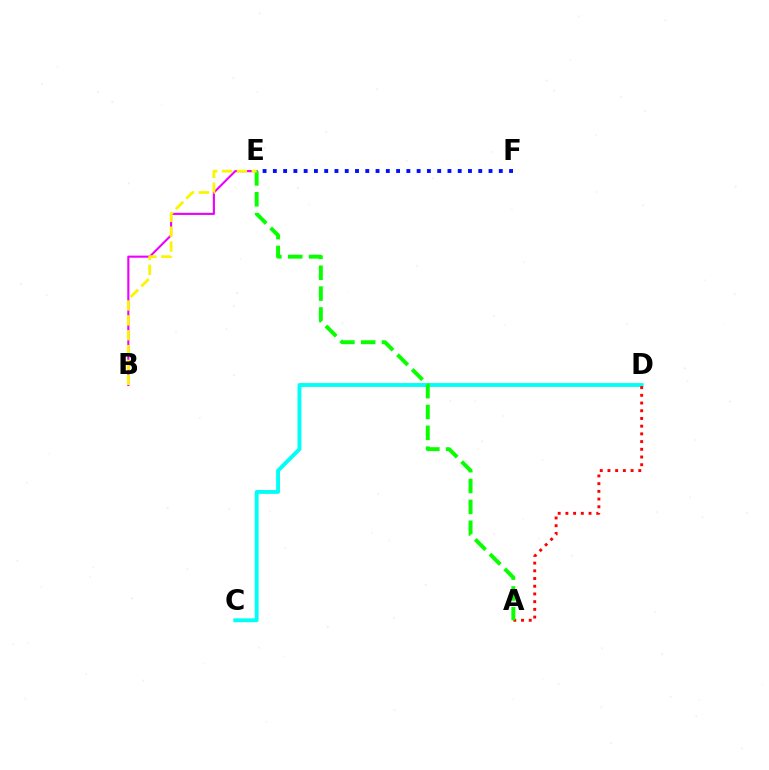{('B', 'E'): [{'color': '#ee00ff', 'line_style': 'solid', 'thickness': 1.53}, {'color': '#fcf500', 'line_style': 'dashed', 'thickness': 2.02}], ('C', 'D'): [{'color': '#00fff6', 'line_style': 'solid', 'thickness': 2.79}], ('A', 'D'): [{'color': '#ff0000', 'line_style': 'dotted', 'thickness': 2.1}], ('A', 'E'): [{'color': '#08ff00', 'line_style': 'dashed', 'thickness': 2.83}], ('E', 'F'): [{'color': '#0010ff', 'line_style': 'dotted', 'thickness': 2.79}]}